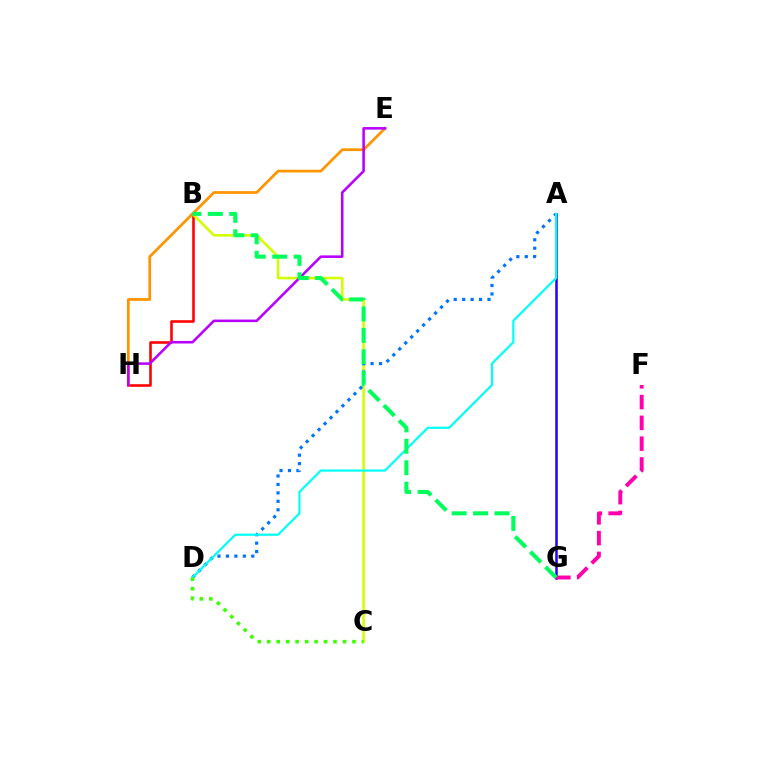{('A', 'G'): [{'color': '#2500ff', 'line_style': 'solid', 'thickness': 1.81}], ('B', 'H'): [{'color': '#ff0000', 'line_style': 'solid', 'thickness': 1.86}], ('B', 'C'): [{'color': '#d1ff00', 'line_style': 'solid', 'thickness': 1.86}], ('E', 'H'): [{'color': '#ff9400', 'line_style': 'solid', 'thickness': 1.97}, {'color': '#b900ff', 'line_style': 'solid', 'thickness': 1.85}], ('A', 'D'): [{'color': '#0074ff', 'line_style': 'dotted', 'thickness': 2.29}, {'color': '#00fff6', 'line_style': 'solid', 'thickness': 1.57}], ('F', 'G'): [{'color': '#ff00ac', 'line_style': 'dashed', 'thickness': 2.82}], ('B', 'G'): [{'color': '#00ff5c', 'line_style': 'dashed', 'thickness': 2.91}], ('C', 'D'): [{'color': '#3dff00', 'line_style': 'dotted', 'thickness': 2.57}]}